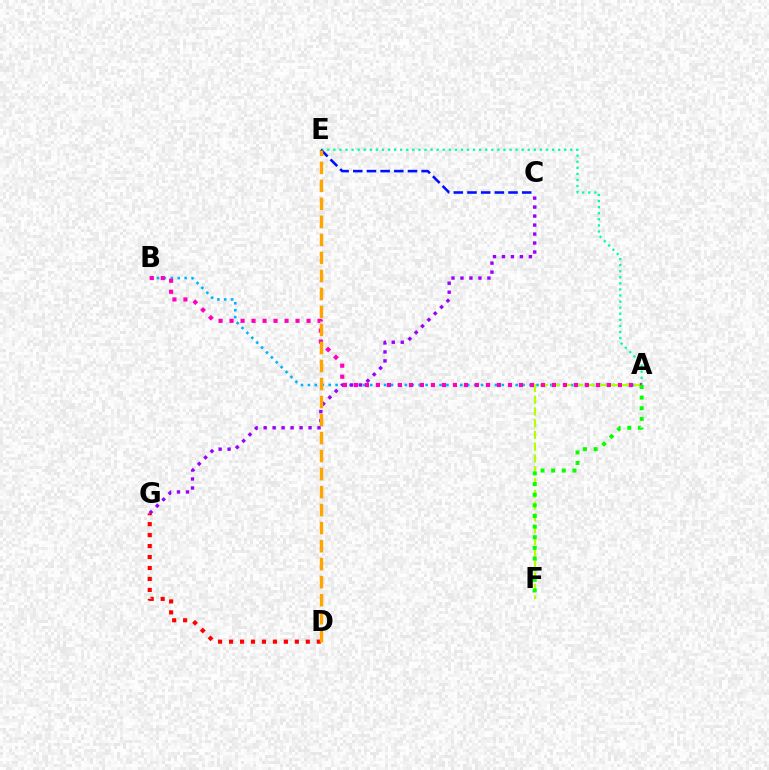{('A', 'E'): [{'color': '#00ff9d', 'line_style': 'dotted', 'thickness': 1.65}], ('A', 'B'): [{'color': '#00b5ff', 'line_style': 'dotted', 'thickness': 1.88}, {'color': '#ff00bd', 'line_style': 'dotted', 'thickness': 2.99}], ('C', 'E'): [{'color': '#0010ff', 'line_style': 'dashed', 'thickness': 1.86}], ('A', 'F'): [{'color': '#b3ff00', 'line_style': 'dashed', 'thickness': 1.6}, {'color': '#08ff00', 'line_style': 'dotted', 'thickness': 2.89}], ('C', 'G'): [{'color': '#9b00ff', 'line_style': 'dotted', 'thickness': 2.44}], ('D', 'G'): [{'color': '#ff0000', 'line_style': 'dotted', 'thickness': 2.98}], ('D', 'E'): [{'color': '#ffa500', 'line_style': 'dashed', 'thickness': 2.45}]}